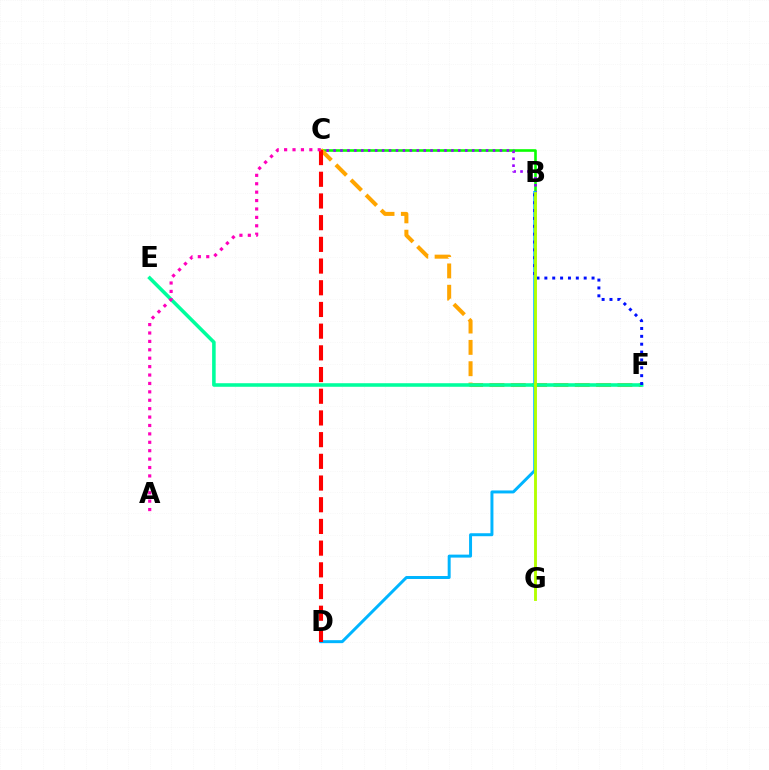{('B', 'C'): [{'color': '#08ff00', 'line_style': 'solid', 'thickness': 1.88}, {'color': '#9b00ff', 'line_style': 'dotted', 'thickness': 1.88}], ('C', 'F'): [{'color': '#ffa500', 'line_style': 'dashed', 'thickness': 2.9}], ('B', 'D'): [{'color': '#00b5ff', 'line_style': 'solid', 'thickness': 2.14}], ('E', 'F'): [{'color': '#00ff9d', 'line_style': 'solid', 'thickness': 2.56}], ('B', 'F'): [{'color': '#0010ff', 'line_style': 'dotted', 'thickness': 2.14}], ('C', 'D'): [{'color': '#ff0000', 'line_style': 'dashed', 'thickness': 2.95}], ('B', 'G'): [{'color': '#b3ff00', 'line_style': 'solid', 'thickness': 2.07}], ('A', 'C'): [{'color': '#ff00bd', 'line_style': 'dotted', 'thickness': 2.28}]}